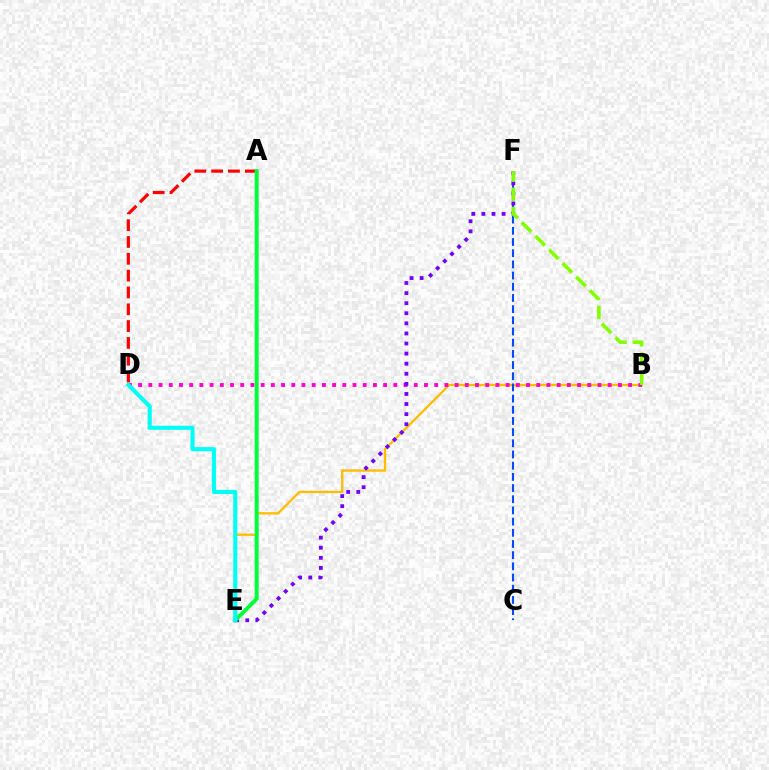{('B', 'E'): [{'color': '#ffbd00', 'line_style': 'solid', 'thickness': 1.67}], ('C', 'F'): [{'color': '#004bff', 'line_style': 'dashed', 'thickness': 1.52}], ('A', 'D'): [{'color': '#ff0000', 'line_style': 'dashed', 'thickness': 2.29}], ('B', 'D'): [{'color': '#ff00cf', 'line_style': 'dotted', 'thickness': 2.77}], ('E', 'F'): [{'color': '#7200ff', 'line_style': 'dotted', 'thickness': 2.74}], ('B', 'F'): [{'color': '#84ff00', 'line_style': 'dashed', 'thickness': 2.61}], ('A', 'E'): [{'color': '#00ff39', 'line_style': 'solid', 'thickness': 2.85}], ('D', 'E'): [{'color': '#00fff6', 'line_style': 'solid', 'thickness': 2.96}]}